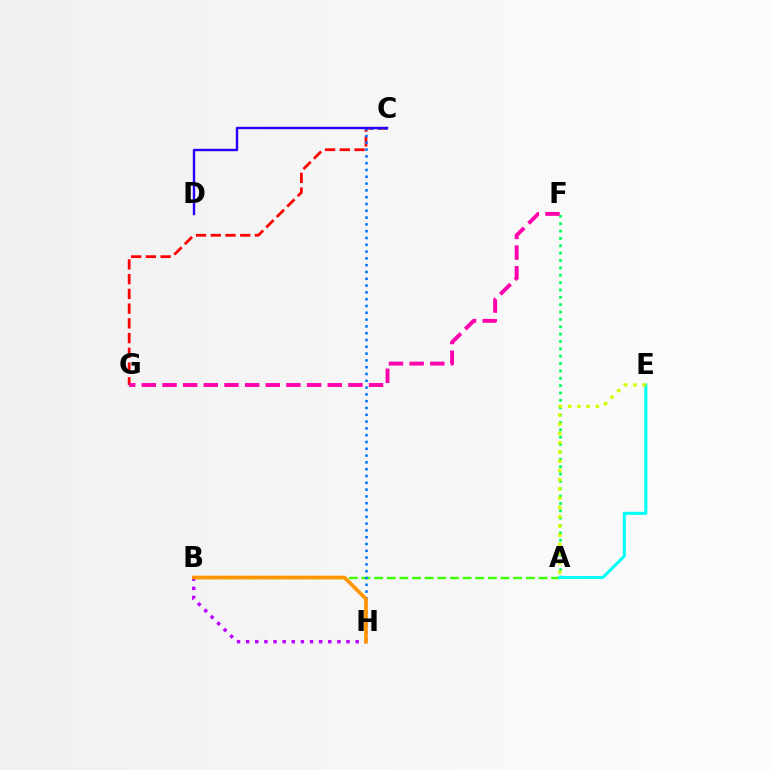{('A', 'F'): [{'color': '#00ff5c', 'line_style': 'dotted', 'thickness': 2.0}], ('C', 'G'): [{'color': '#ff0000', 'line_style': 'dashed', 'thickness': 2.0}], ('A', 'B'): [{'color': '#3dff00', 'line_style': 'dashed', 'thickness': 1.72}], ('F', 'G'): [{'color': '#ff00ac', 'line_style': 'dashed', 'thickness': 2.81}], ('C', 'H'): [{'color': '#0074ff', 'line_style': 'dotted', 'thickness': 1.85}], ('A', 'E'): [{'color': '#00fff6', 'line_style': 'solid', 'thickness': 2.21}, {'color': '#d1ff00', 'line_style': 'dotted', 'thickness': 2.51}], ('B', 'H'): [{'color': '#b900ff', 'line_style': 'dotted', 'thickness': 2.48}, {'color': '#ff9400', 'line_style': 'solid', 'thickness': 2.65}], ('C', 'D'): [{'color': '#2500ff', 'line_style': 'solid', 'thickness': 1.72}]}